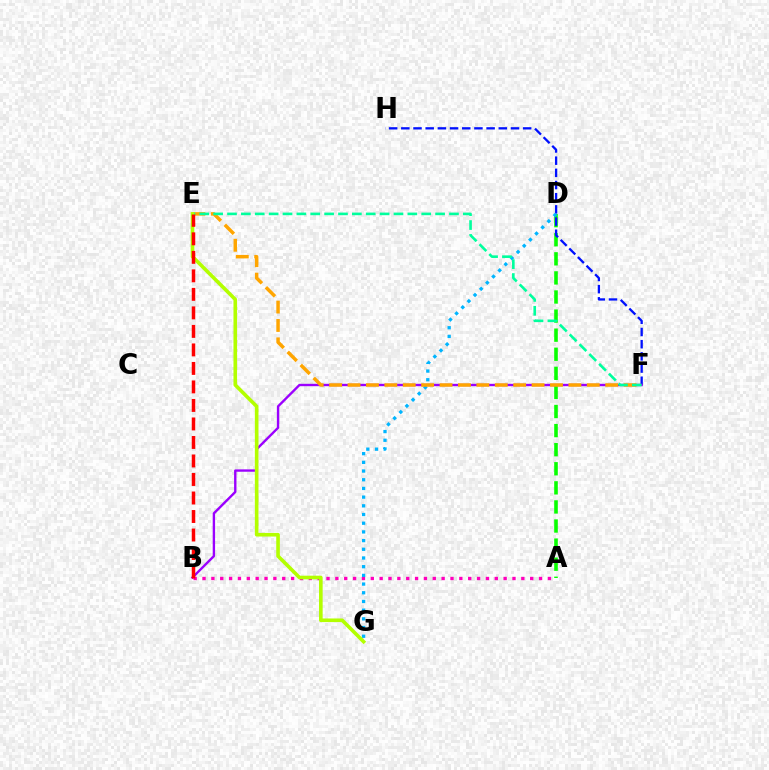{('A', 'D'): [{'color': '#08ff00', 'line_style': 'dashed', 'thickness': 2.59}], ('F', 'H'): [{'color': '#0010ff', 'line_style': 'dashed', 'thickness': 1.66}], ('A', 'B'): [{'color': '#ff00bd', 'line_style': 'dotted', 'thickness': 2.41}], ('D', 'G'): [{'color': '#00b5ff', 'line_style': 'dotted', 'thickness': 2.36}], ('B', 'F'): [{'color': '#9b00ff', 'line_style': 'solid', 'thickness': 1.71}], ('E', 'F'): [{'color': '#ffa500', 'line_style': 'dashed', 'thickness': 2.5}, {'color': '#00ff9d', 'line_style': 'dashed', 'thickness': 1.88}], ('E', 'G'): [{'color': '#b3ff00', 'line_style': 'solid', 'thickness': 2.61}], ('B', 'E'): [{'color': '#ff0000', 'line_style': 'dashed', 'thickness': 2.51}]}